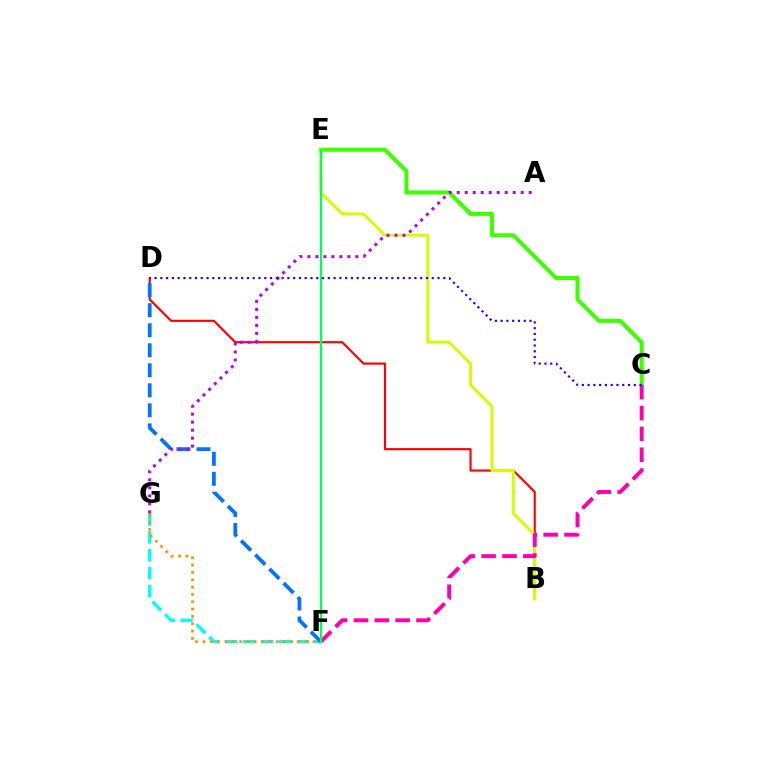{('B', 'D'): [{'color': '#ff0000', 'line_style': 'solid', 'thickness': 1.55}], ('C', 'E'): [{'color': '#3dff00', 'line_style': 'solid', 'thickness': 2.92}], ('B', 'E'): [{'color': '#d1ff00', 'line_style': 'solid', 'thickness': 2.13}], ('F', 'G'): [{'color': '#00fff6', 'line_style': 'dashed', 'thickness': 2.43}, {'color': '#ff9400', 'line_style': 'dotted', 'thickness': 1.99}], ('C', 'F'): [{'color': '#ff00ac', 'line_style': 'dashed', 'thickness': 2.83}], ('D', 'F'): [{'color': '#0074ff', 'line_style': 'dashed', 'thickness': 2.72}], ('E', 'F'): [{'color': '#00ff5c', 'line_style': 'solid', 'thickness': 1.69}], ('A', 'G'): [{'color': '#b900ff', 'line_style': 'dotted', 'thickness': 2.17}], ('C', 'D'): [{'color': '#2500ff', 'line_style': 'dotted', 'thickness': 1.57}]}